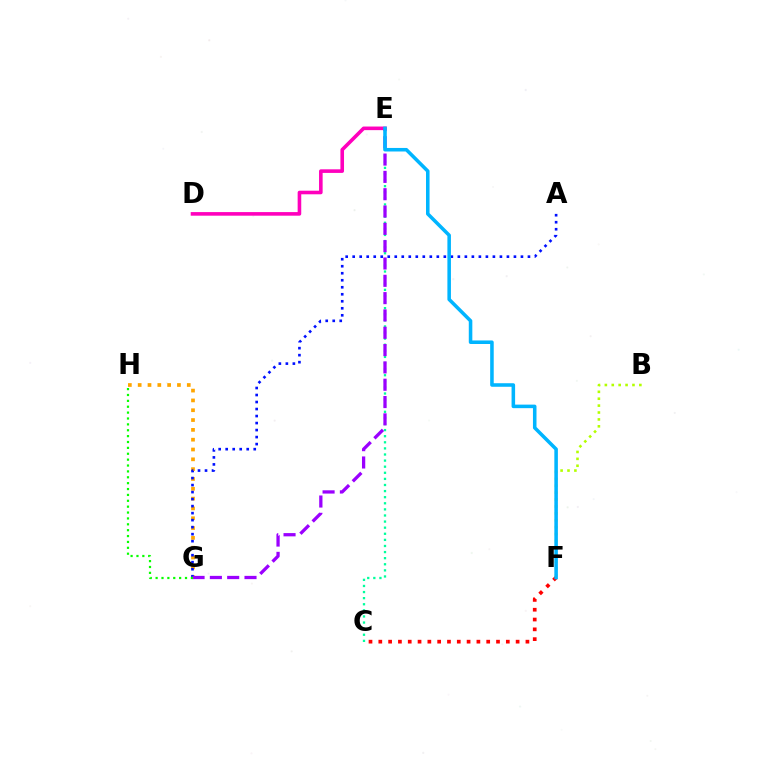{('G', 'H'): [{'color': '#ffa500', 'line_style': 'dotted', 'thickness': 2.67}, {'color': '#08ff00', 'line_style': 'dotted', 'thickness': 1.6}], ('A', 'G'): [{'color': '#0010ff', 'line_style': 'dotted', 'thickness': 1.9}], ('C', 'F'): [{'color': '#ff0000', 'line_style': 'dotted', 'thickness': 2.66}], ('C', 'E'): [{'color': '#00ff9d', 'line_style': 'dotted', 'thickness': 1.66}], ('E', 'G'): [{'color': '#9b00ff', 'line_style': 'dashed', 'thickness': 2.35}], ('B', 'F'): [{'color': '#b3ff00', 'line_style': 'dotted', 'thickness': 1.87}], ('D', 'E'): [{'color': '#ff00bd', 'line_style': 'solid', 'thickness': 2.59}], ('E', 'F'): [{'color': '#00b5ff', 'line_style': 'solid', 'thickness': 2.55}]}